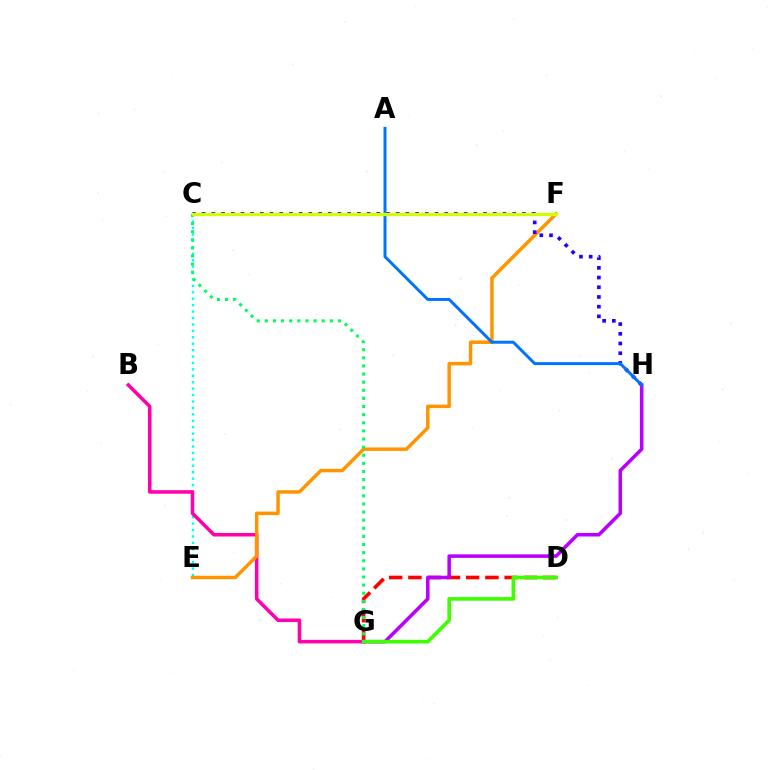{('C', 'E'): [{'color': '#00fff6', 'line_style': 'dotted', 'thickness': 1.75}], ('B', 'G'): [{'color': '#ff00ac', 'line_style': 'solid', 'thickness': 2.54}], ('E', 'F'): [{'color': '#ff9400', 'line_style': 'solid', 'thickness': 2.5}], ('D', 'G'): [{'color': '#ff0000', 'line_style': 'dashed', 'thickness': 2.61}, {'color': '#3dff00', 'line_style': 'solid', 'thickness': 2.63}], ('C', 'H'): [{'color': '#2500ff', 'line_style': 'dotted', 'thickness': 2.64}], ('G', 'H'): [{'color': '#b900ff', 'line_style': 'solid', 'thickness': 2.55}], ('A', 'H'): [{'color': '#0074ff', 'line_style': 'solid', 'thickness': 2.15}], ('C', 'G'): [{'color': '#00ff5c', 'line_style': 'dotted', 'thickness': 2.21}], ('C', 'F'): [{'color': '#d1ff00', 'line_style': 'solid', 'thickness': 2.36}]}